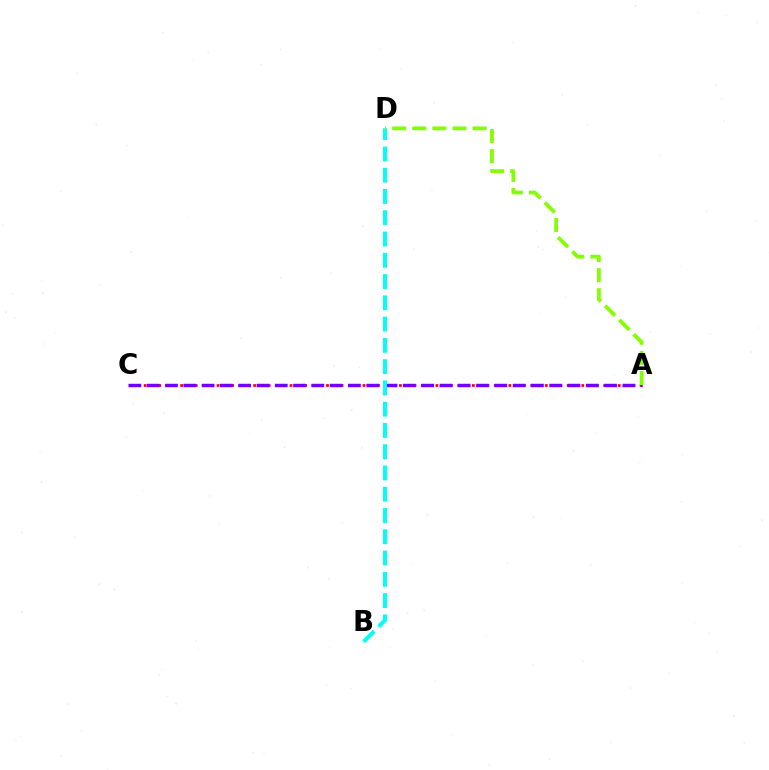{('A', 'C'): [{'color': '#ff0000', 'line_style': 'dotted', 'thickness': 1.98}, {'color': '#7200ff', 'line_style': 'dashed', 'thickness': 2.49}], ('B', 'D'): [{'color': '#00fff6', 'line_style': 'dashed', 'thickness': 2.89}], ('A', 'D'): [{'color': '#84ff00', 'line_style': 'dashed', 'thickness': 2.73}]}